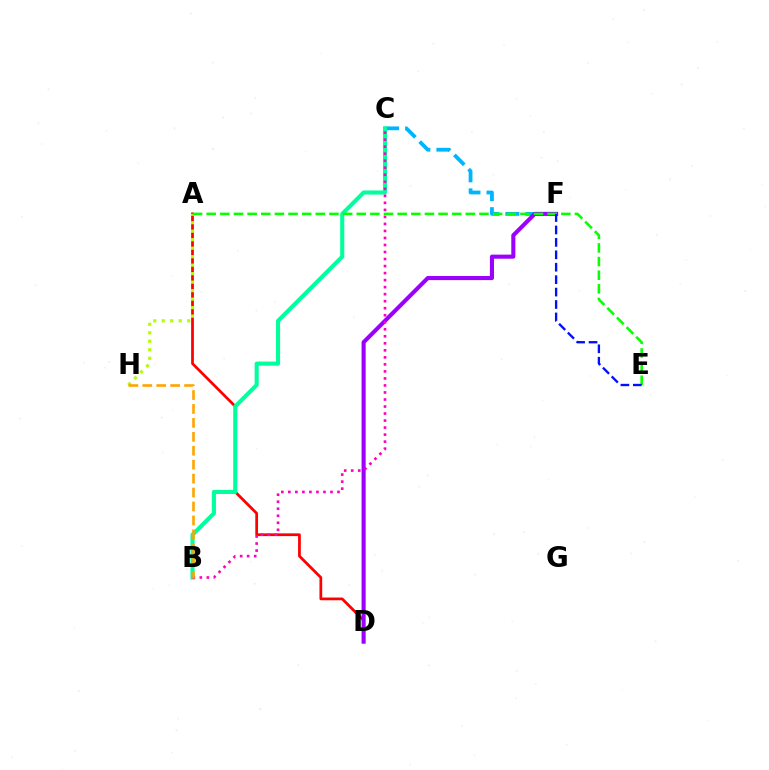{('C', 'F'): [{'color': '#00b5ff', 'line_style': 'dashed', 'thickness': 2.73}], ('A', 'D'): [{'color': '#ff0000', 'line_style': 'solid', 'thickness': 1.97}], ('A', 'H'): [{'color': '#b3ff00', 'line_style': 'dotted', 'thickness': 2.31}], ('D', 'F'): [{'color': '#9b00ff', 'line_style': 'solid', 'thickness': 2.94}], ('B', 'C'): [{'color': '#00ff9d', 'line_style': 'solid', 'thickness': 2.94}, {'color': '#ff00bd', 'line_style': 'dotted', 'thickness': 1.91}], ('A', 'E'): [{'color': '#08ff00', 'line_style': 'dashed', 'thickness': 1.85}], ('B', 'H'): [{'color': '#ffa500', 'line_style': 'dashed', 'thickness': 1.89}], ('E', 'F'): [{'color': '#0010ff', 'line_style': 'dashed', 'thickness': 1.69}]}